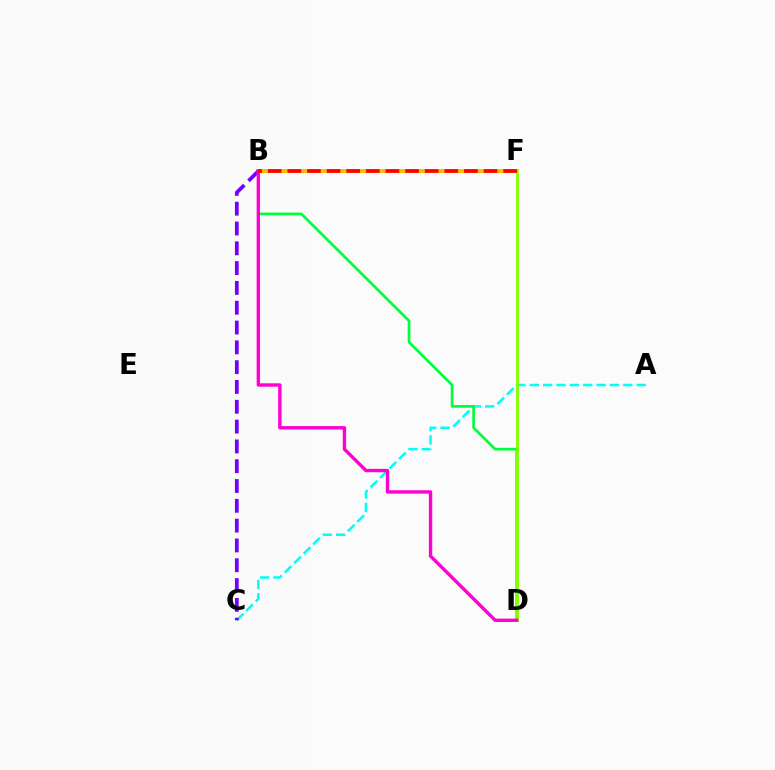{('A', 'C'): [{'color': '#00fff6', 'line_style': 'dashed', 'thickness': 1.82}], ('B', 'D'): [{'color': '#00ff39', 'line_style': 'solid', 'thickness': 1.92}, {'color': '#ff00cf', 'line_style': 'solid', 'thickness': 2.44}], ('B', 'F'): [{'color': '#004bff', 'line_style': 'dashed', 'thickness': 2.13}, {'color': '#ffbd00', 'line_style': 'solid', 'thickness': 2.85}, {'color': '#ff0000', 'line_style': 'dashed', 'thickness': 2.67}], ('B', 'C'): [{'color': '#7200ff', 'line_style': 'dashed', 'thickness': 2.69}], ('D', 'F'): [{'color': '#84ff00', 'line_style': 'solid', 'thickness': 2.07}]}